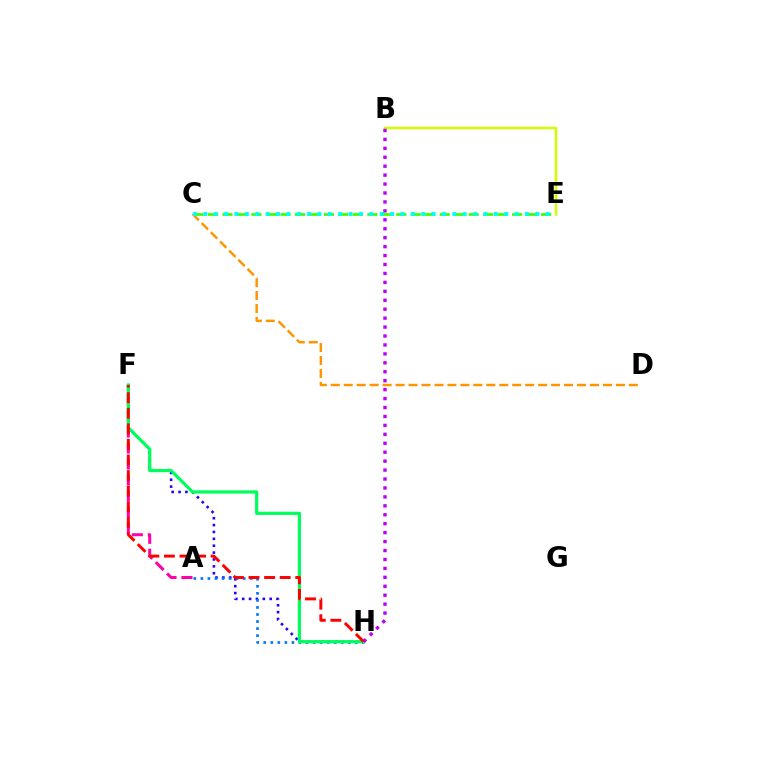{('A', 'F'): [{'color': '#ff00ac', 'line_style': 'dashed', 'thickness': 2.17}], ('C', 'D'): [{'color': '#ff9400', 'line_style': 'dashed', 'thickness': 1.76}], ('C', 'E'): [{'color': '#3dff00', 'line_style': 'dashed', 'thickness': 1.97}, {'color': '#00fff6', 'line_style': 'dotted', 'thickness': 2.82}], ('F', 'H'): [{'color': '#2500ff', 'line_style': 'dotted', 'thickness': 1.87}, {'color': '#00ff5c', 'line_style': 'solid', 'thickness': 2.31}, {'color': '#ff0000', 'line_style': 'dashed', 'thickness': 2.12}], ('A', 'H'): [{'color': '#0074ff', 'line_style': 'dotted', 'thickness': 1.91}], ('B', 'E'): [{'color': '#d1ff00', 'line_style': 'solid', 'thickness': 1.79}], ('B', 'H'): [{'color': '#b900ff', 'line_style': 'dotted', 'thickness': 2.43}]}